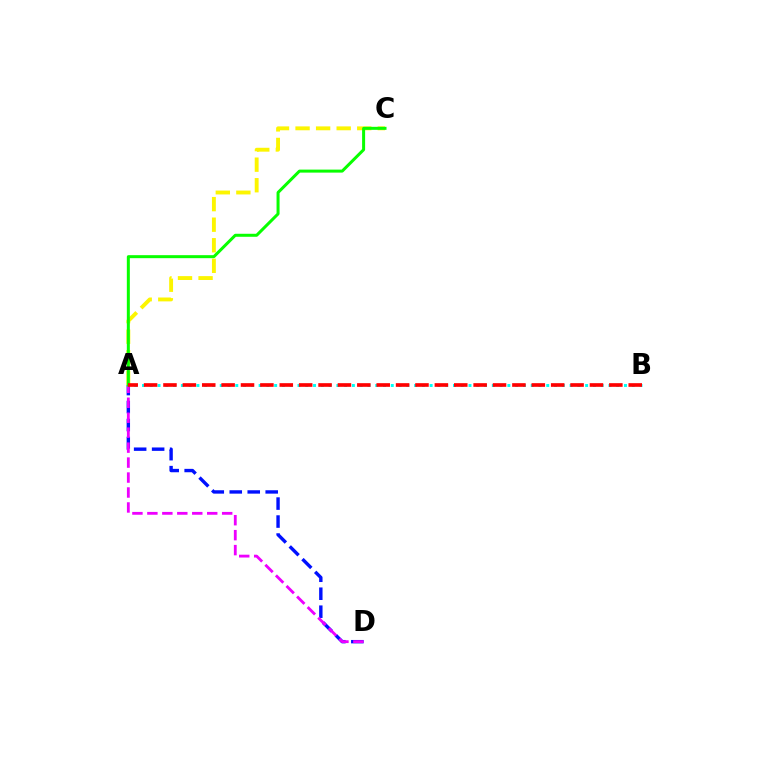{('A', 'D'): [{'color': '#0010ff', 'line_style': 'dashed', 'thickness': 2.44}, {'color': '#ee00ff', 'line_style': 'dashed', 'thickness': 2.03}], ('A', 'C'): [{'color': '#fcf500', 'line_style': 'dashed', 'thickness': 2.79}, {'color': '#08ff00', 'line_style': 'solid', 'thickness': 2.17}], ('A', 'B'): [{'color': '#00fff6', 'line_style': 'dotted', 'thickness': 2.11}, {'color': '#ff0000', 'line_style': 'dashed', 'thickness': 2.63}]}